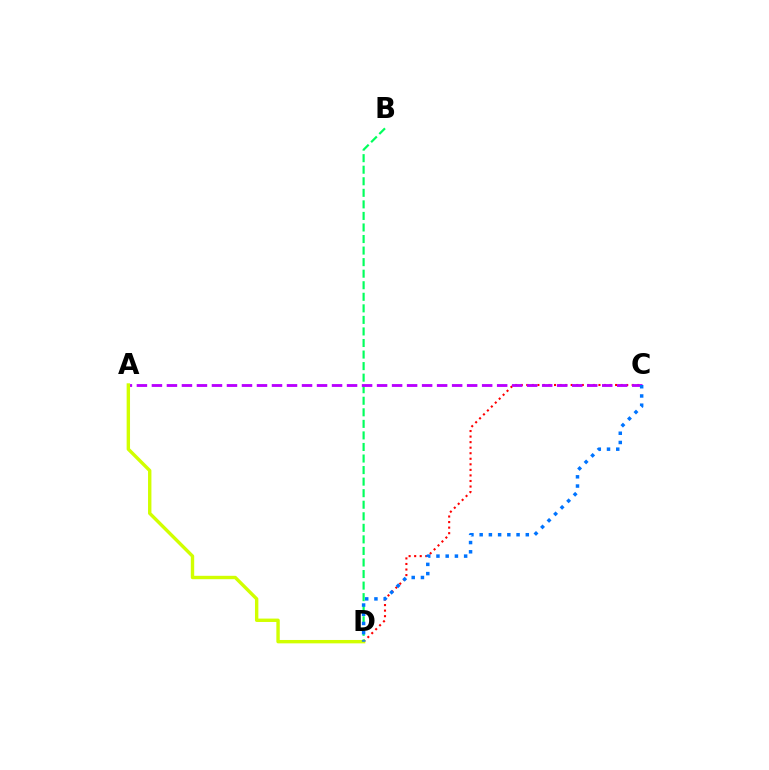{('B', 'D'): [{'color': '#00ff5c', 'line_style': 'dashed', 'thickness': 1.57}], ('C', 'D'): [{'color': '#ff0000', 'line_style': 'dotted', 'thickness': 1.51}, {'color': '#0074ff', 'line_style': 'dotted', 'thickness': 2.51}], ('A', 'C'): [{'color': '#b900ff', 'line_style': 'dashed', 'thickness': 2.04}], ('A', 'D'): [{'color': '#d1ff00', 'line_style': 'solid', 'thickness': 2.44}]}